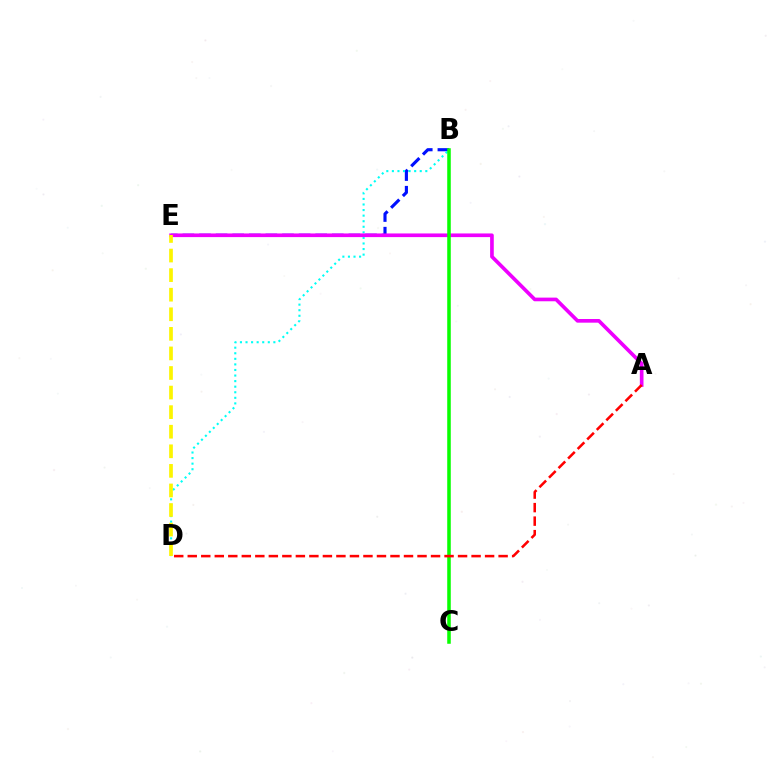{('B', 'E'): [{'color': '#0010ff', 'line_style': 'dashed', 'thickness': 2.26}], ('B', 'D'): [{'color': '#00fff6', 'line_style': 'dotted', 'thickness': 1.51}], ('A', 'E'): [{'color': '#ee00ff', 'line_style': 'solid', 'thickness': 2.63}], ('D', 'E'): [{'color': '#fcf500', 'line_style': 'dashed', 'thickness': 2.66}], ('B', 'C'): [{'color': '#08ff00', 'line_style': 'solid', 'thickness': 2.55}], ('A', 'D'): [{'color': '#ff0000', 'line_style': 'dashed', 'thickness': 1.84}]}